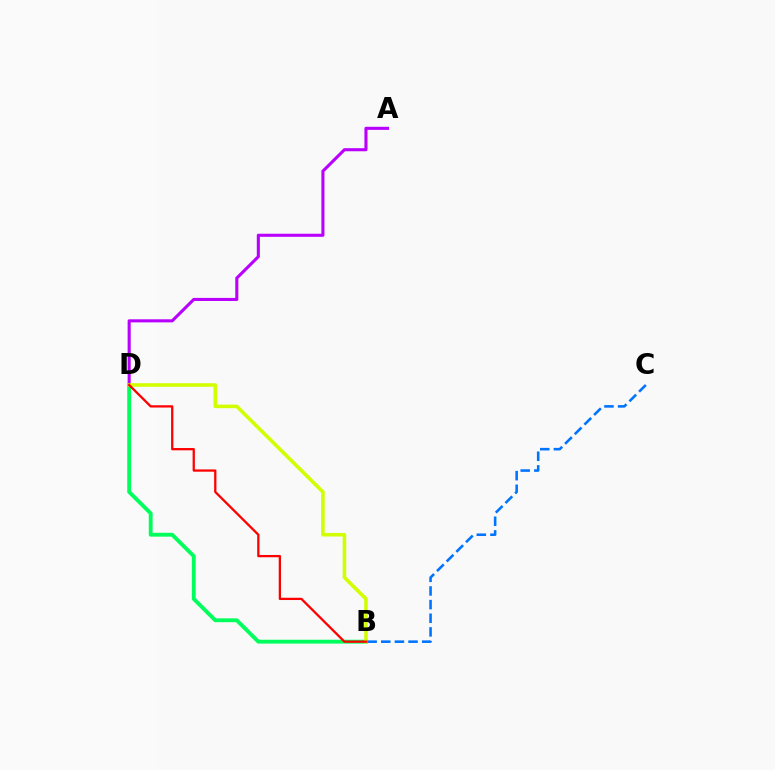{('B', 'D'): [{'color': '#00ff5c', 'line_style': 'solid', 'thickness': 2.78}, {'color': '#d1ff00', 'line_style': 'solid', 'thickness': 2.57}, {'color': '#ff0000', 'line_style': 'solid', 'thickness': 1.64}], ('A', 'D'): [{'color': '#b900ff', 'line_style': 'solid', 'thickness': 2.22}], ('B', 'C'): [{'color': '#0074ff', 'line_style': 'dashed', 'thickness': 1.85}]}